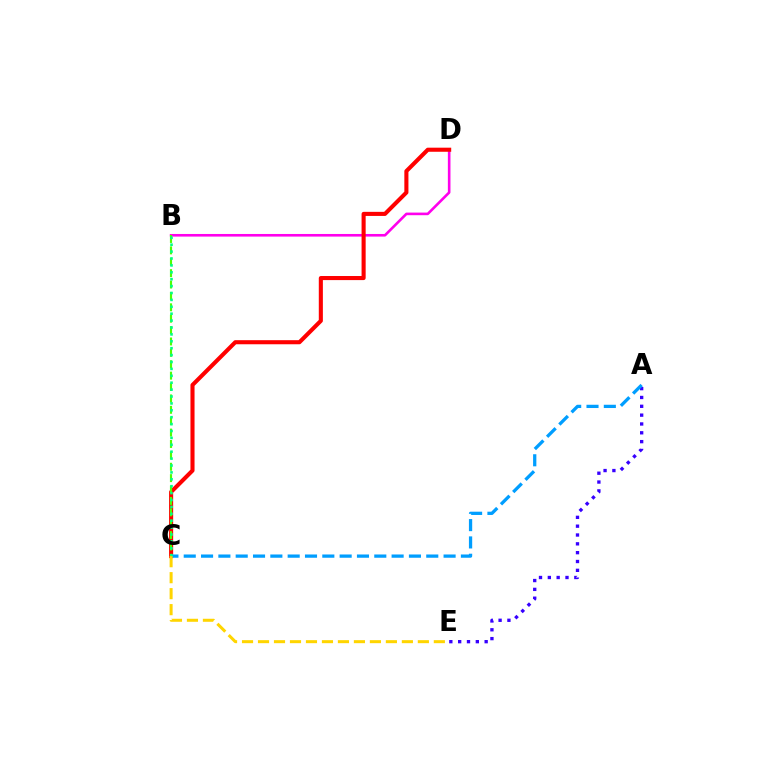{('B', 'D'): [{'color': '#ff00ed', 'line_style': 'solid', 'thickness': 1.88}], ('A', 'E'): [{'color': '#3700ff', 'line_style': 'dotted', 'thickness': 2.4}], ('C', 'D'): [{'color': '#ff0000', 'line_style': 'solid', 'thickness': 2.94}], ('B', 'C'): [{'color': '#4fff00', 'line_style': 'dashed', 'thickness': 1.55}, {'color': '#00ff86', 'line_style': 'dotted', 'thickness': 1.87}], ('A', 'C'): [{'color': '#009eff', 'line_style': 'dashed', 'thickness': 2.35}], ('C', 'E'): [{'color': '#ffd500', 'line_style': 'dashed', 'thickness': 2.17}]}